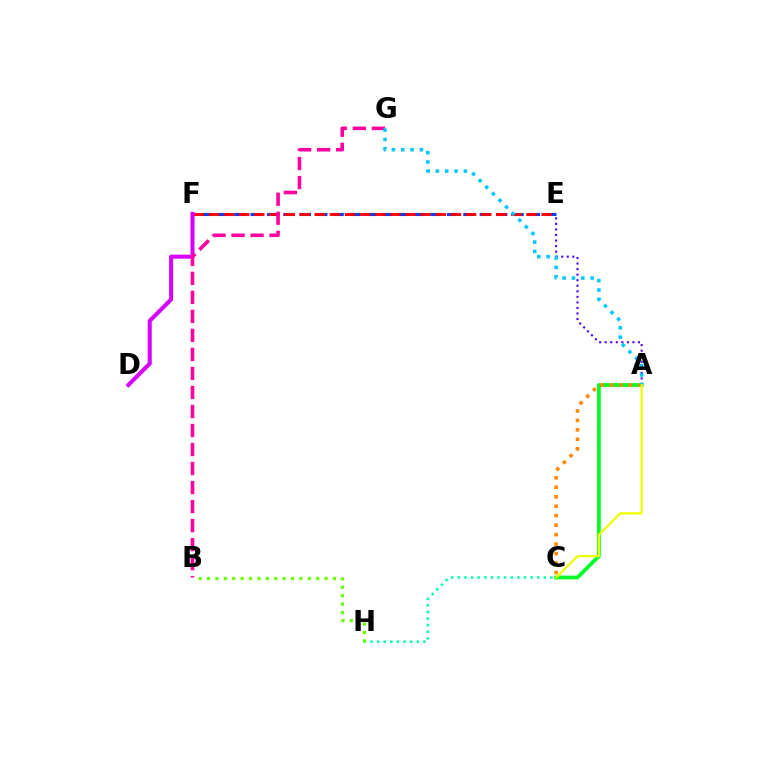{('E', 'F'): [{'color': '#003fff', 'line_style': 'dashed', 'thickness': 2.22}, {'color': '#ff0000', 'line_style': 'dashed', 'thickness': 2.05}], ('D', 'F'): [{'color': '#d600ff', 'line_style': 'solid', 'thickness': 2.89}], ('C', 'H'): [{'color': '#00ffaf', 'line_style': 'dotted', 'thickness': 1.8}], ('A', 'C'): [{'color': '#00ff27', 'line_style': 'solid', 'thickness': 2.71}, {'color': '#ff8800', 'line_style': 'dotted', 'thickness': 2.57}, {'color': '#eeff00', 'line_style': 'solid', 'thickness': 1.62}], ('B', 'G'): [{'color': '#ff00a0', 'line_style': 'dashed', 'thickness': 2.58}], ('A', 'E'): [{'color': '#4f00ff', 'line_style': 'dotted', 'thickness': 1.51}], ('B', 'H'): [{'color': '#66ff00', 'line_style': 'dotted', 'thickness': 2.28}], ('A', 'G'): [{'color': '#00c7ff', 'line_style': 'dotted', 'thickness': 2.54}]}